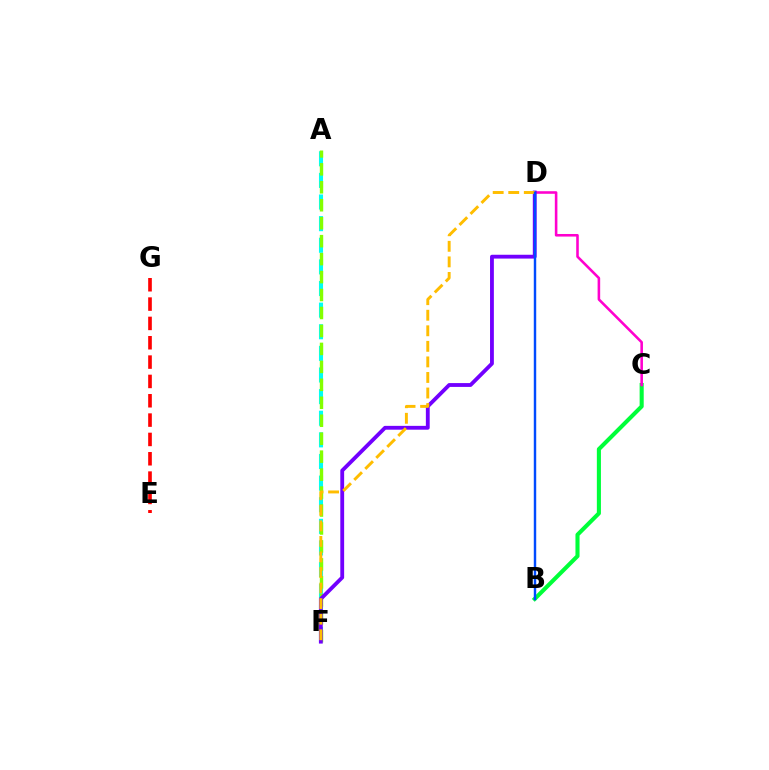{('A', 'F'): [{'color': '#00fff6', 'line_style': 'dashed', 'thickness': 2.94}, {'color': '#84ff00', 'line_style': 'dashed', 'thickness': 2.44}], ('B', 'C'): [{'color': '#00ff39', 'line_style': 'solid', 'thickness': 2.94}], ('C', 'D'): [{'color': '#ff00cf', 'line_style': 'solid', 'thickness': 1.86}], ('D', 'F'): [{'color': '#7200ff', 'line_style': 'solid', 'thickness': 2.75}, {'color': '#ffbd00', 'line_style': 'dashed', 'thickness': 2.11}], ('B', 'D'): [{'color': '#004bff', 'line_style': 'solid', 'thickness': 1.76}], ('E', 'G'): [{'color': '#ff0000', 'line_style': 'dashed', 'thickness': 2.63}]}